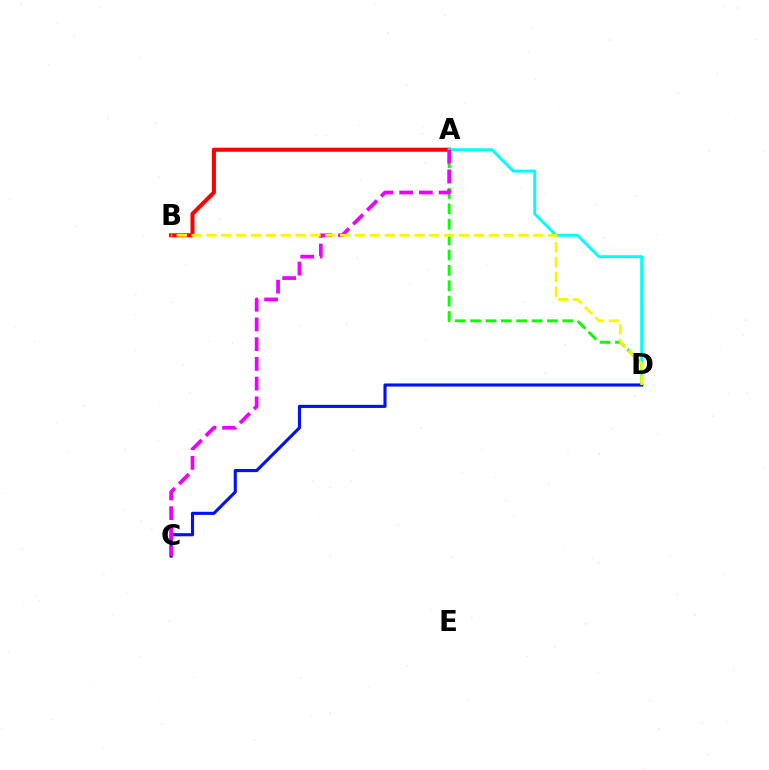{('A', 'D'): [{'color': '#08ff00', 'line_style': 'dashed', 'thickness': 2.09}, {'color': '#00fff6', 'line_style': 'solid', 'thickness': 2.09}], ('A', 'B'): [{'color': '#ff0000', 'line_style': 'solid', 'thickness': 2.93}], ('C', 'D'): [{'color': '#0010ff', 'line_style': 'solid', 'thickness': 2.23}], ('A', 'C'): [{'color': '#ee00ff', 'line_style': 'dashed', 'thickness': 2.68}], ('B', 'D'): [{'color': '#fcf500', 'line_style': 'dashed', 'thickness': 2.02}]}